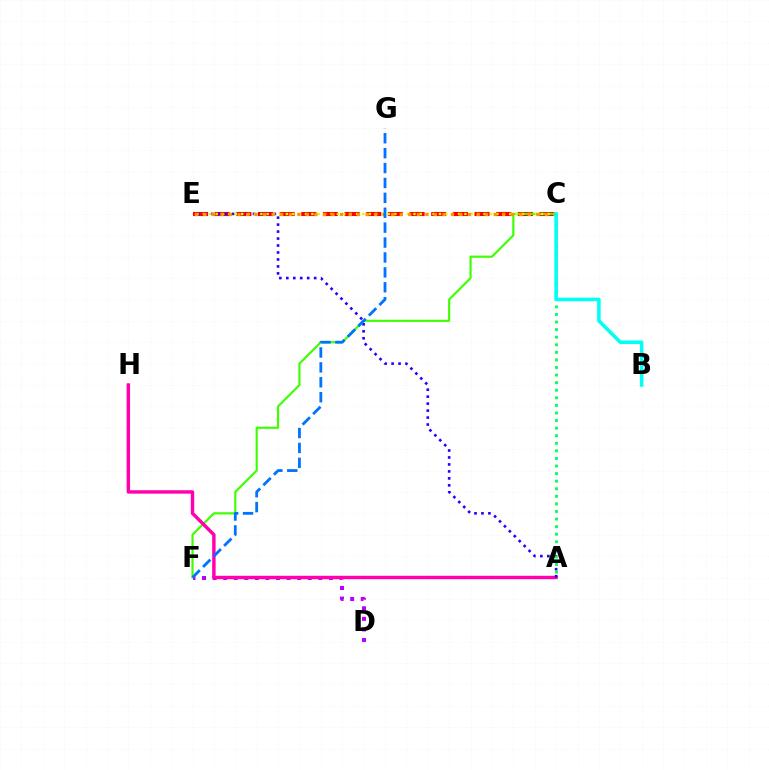{('D', 'F'): [{'color': '#b900ff', 'line_style': 'dotted', 'thickness': 2.87}], ('C', 'E'): [{'color': '#ff0000', 'line_style': 'dashed', 'thickness': 2.94}, {'color': '#d1ff00', 'line_style': 'dotted', 'thickness': 1.73}, {'color': '#ff9400', 'line_style': 'dotted', 'thickness': 2.32}], ('C', 'F'): [{'color': '#3dff00', 'line_style': 'solid', 'thickness': 1.56}], ('A', 'H'): [{'color': '#ff00ac', 'line_style': 'solid', 'thickness': 2.46}], ('A', 'E'): [{'color': '#2500ff', 'line_style': 'dotted', 'thickness': 1.89}], ('A', 'C'): [{'color': '#00ff5c', 'line_style': 'dotted', 'thickness': 2.06}], ('B', 'C'): [{'color': '#00fff6', 'line_style': 'solid', 'thickness': 2.56}], ('F', 'G'): [{'color': '#0074ff', 'line_style': 'dashed', 'thickness': 2.02}]}